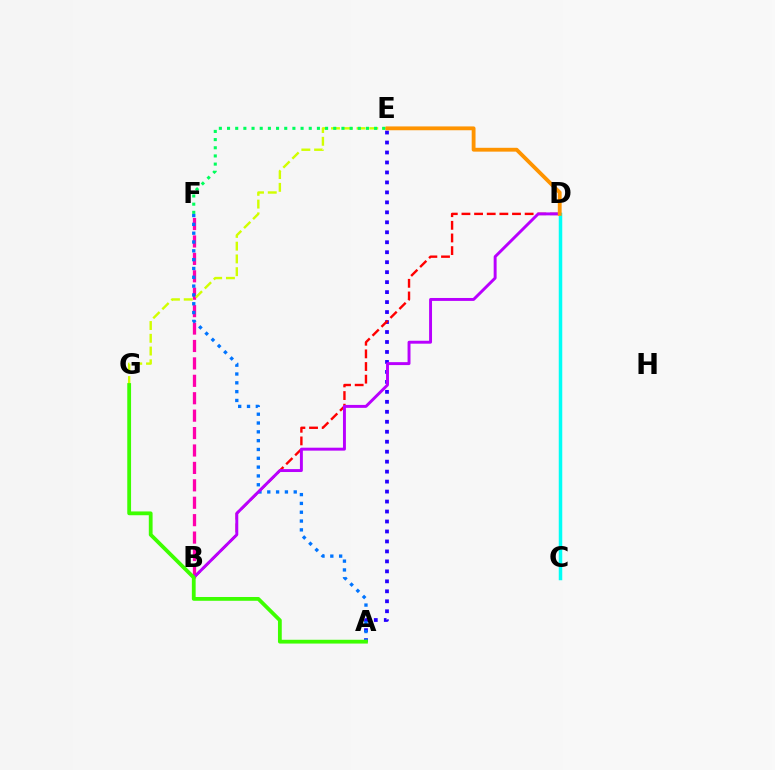{('B', 'F'): [{'color': '#ff00ac', 'line_style': 'dashed', 'thickness': 2.37}], ('A', 'E'): [{'color': '#2500ff', 'line_style': 'dotted', 'thickness': 2.71}], ('B', 'D'): [{'color': '#ff0000', 'line_style': 'dashed', 'thickness': 1.72}, {'color': '#b900ff', 'line_style': 'solid', 'thickness': 2.11}], ('E', 'G'): [{'color': '#d1ff00', 'line_style': 'dashed', 'thickness': 1.73}], ('E', 'F'): [{'color': '#00ff5c', 'line_style': 'dotted', 'thickness': 2.22}], ('A', 'F'): [{'color': '#0074ff', 'line_style': 'dotted', 'thickness': 2.4}], ('C', 'D'): [{'color': '#00fff6', 'line_style': 'solid', 'thickness': 2.52}], ('A', 'G'): [{'color': '#3dff00', 'line_style': 'solid', 'thickness': 2.73}], ('D', 'E'): [{'color': '#ff9400', 'line_style': 'solid', 'thickness': 2.76}]}